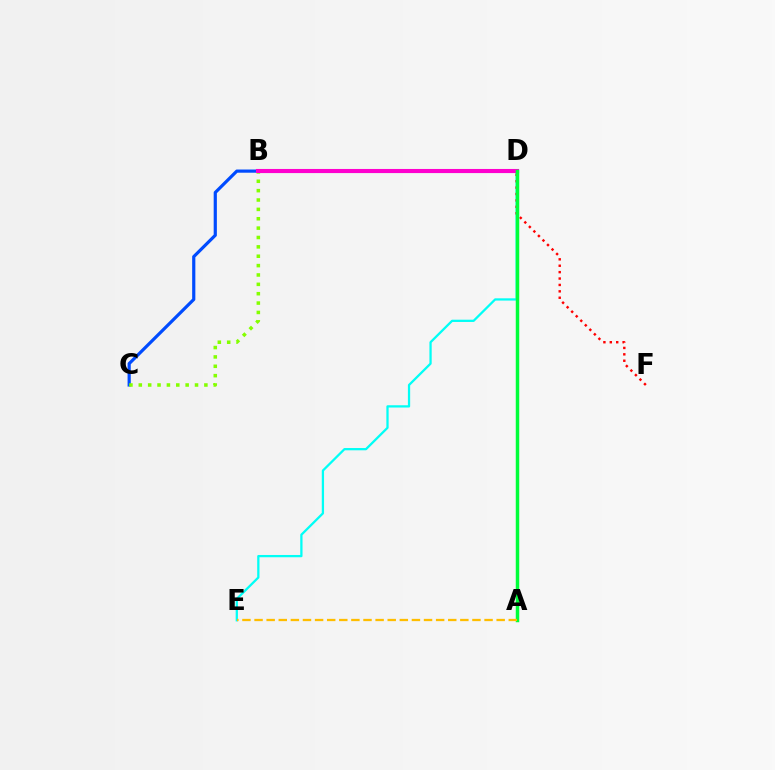{('B', 'D'): [{'color': '#7200ff', 'line_style': 'solid', 'thickness': 2.21}, {'color': '#ff00cf', 'line_style': 'solid', 'thickness': 2.93}], ('B', 'C'): [{'color': '#004bff', 'line_style': 'solid', 'thickness': 2.3}, {'color': '#84ff00', 'line_style': 'dotted', 'thickness': 2.55}], ('D', 'E'): [{'color': '#00fff6', 'line_style': 'solid', 'thickness': 1.63}], ('D', 'F'): [{'color': '#ff0000', 'line_style': 'dotted', 'thickness': 1.74}], ('A', 'D'): [{'color': '#00ff39', 'line_style': 'solid', 'thickness': 2.51}], ('A', 'E'): [{'color': '#ffbd00', 'line_style': 'dashed', 'thickness': 1.64}]}